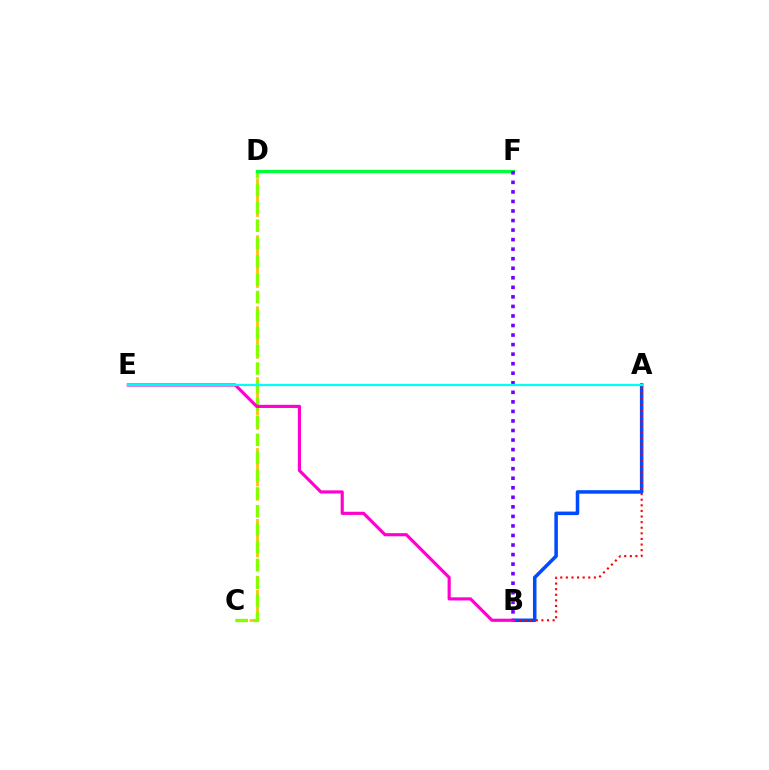{('A', 'B'): [{'color': '#004bff', 'line_style': 'solid', 'thickness': 2.54}, {'color': '#ff0000', 'line_style': 'dotted', 'thickness': 1.52}], ('C', 'D'): [{'color': '#ffbd00', 'line_style': 'dashed', 'thickness': 1.93}, {'color': '#84ff00', 'line_style': 'dashed', 'thickness': 2.43}], ('B', 'E'): [{'color': '#ff00cf', 'line_style': 'solid', 'thickness': 2.27}], ('D', 'F'): [{'color': '#00ff39', 'line_style': 'solid', 'thickness': 2.39}], ('B', 'F'): [{'color': '#7200ff', 'line_style': 'dotted', 'thickness': 2.59}], ('A', 'E'): [{'color': '#00fff6', 'line_style': 'solid', 'thickness': 1.59}]}